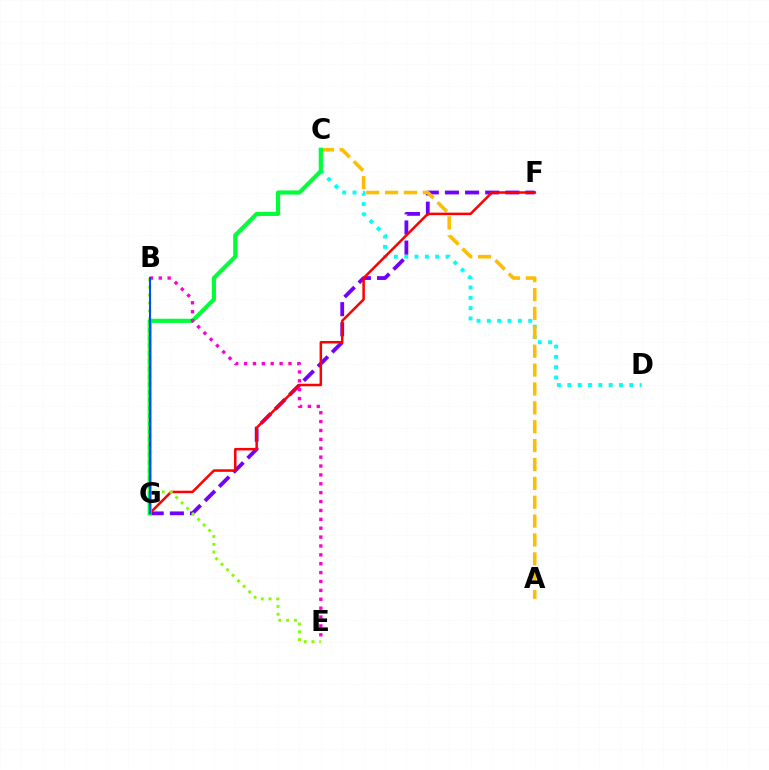{('C', 'D'): [{'color': '#00fff6', 'line_style': 'dotted', 'thickness': 2.81}], ('F', 'G'): [{'color': '#7200ff', 'line_style': 'dashed', 'thickness': 2.73}, {'color': '#ff0000', 'line_style': 'solid', 'thickness': 1.81}], ('A', 'C'): [{'color': '#ffbd00', 'line_style': 'dashed', 'thickness': 2.56}], ('C', 'G'): [{'color': '#00ff39', 'line_style': 'solid', 'thickness': 2.98}], ('B', 'E'): [{'color': '#84ff00', 'line_style': 'dotted', 'thickness': 2.12}, {'color': '#ff00cf', 'line_style': 'dotted', 'thickness': 2.41}], ('B', 'G'): [{'color': '#004bff', 'line_style': 'solid', 'thickness': 1.52}]}